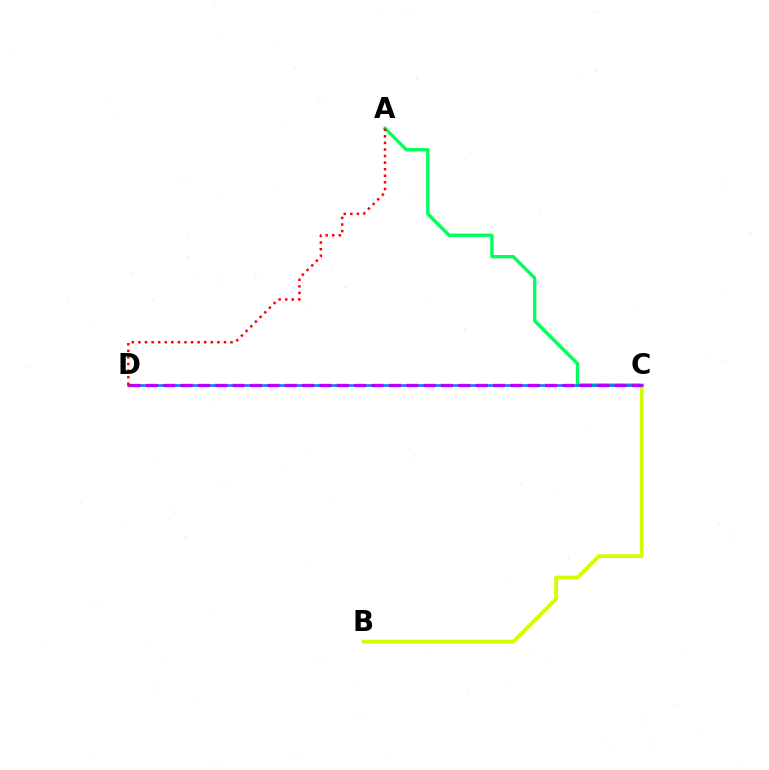{('A', 'C'): [{'color': '#00ff5c', 'line_style': 'solid', 'thickness': 2.41}], ('B', 'C'): [{'color': '#d1ff00', 'line_style': 'solid', 'thickness': 2.76}], ('C', 'D'): [{'color': '#0074ff', 'line_style': 'solid', 'thickness': 1.8}, {'color': '#b900ff', 'line_style': 'dashed', 'thickness': 2.36}], ('A', 'D'): [{'color': '#ff0000', 'line_style': 'dotted', 'thickness': 1.79}]}